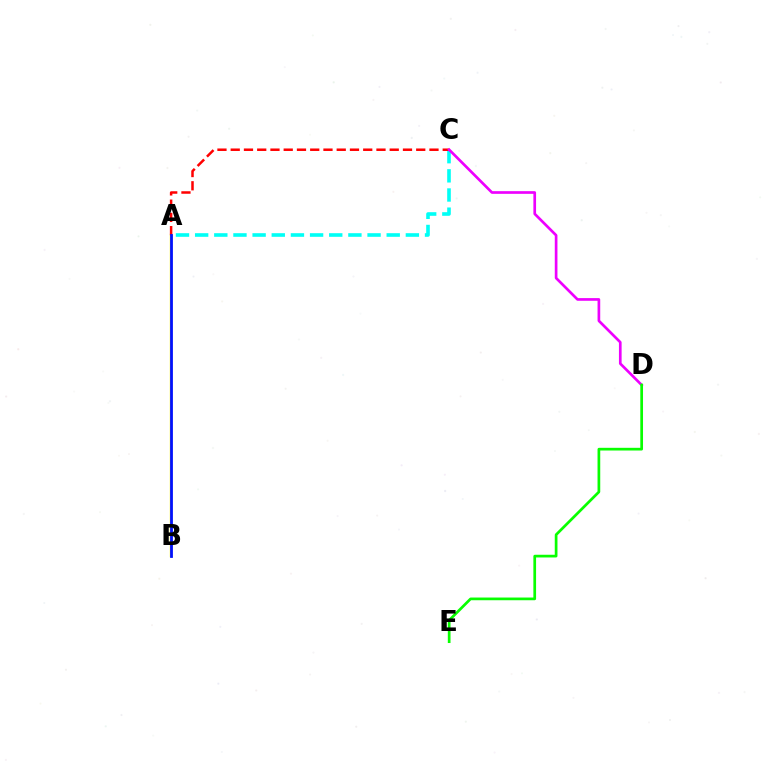{('A', 'C'): [{'color': '#00fff6', 'line_style': 'dashed', 'thickness': 2.6}, {'color': '#ff0000', 'line_style': 'dashed', 'thickness': 1.8}], ('A', 'B'): [{'color': '#fcf500', 'line_style': 'solid', 'thickness': 1.72}, {'color': '#0010ff', 'line_style': 'solid', 'thickness': 2.01}], ('C', 'D'): [{'color': '#ee00ff', 'line_style': 'solid', 'thickness': 1.93}], ('D', 'E'): [{'color': '#08ff00', 'line_style': 'solid', 'thickness': 1.95}]}